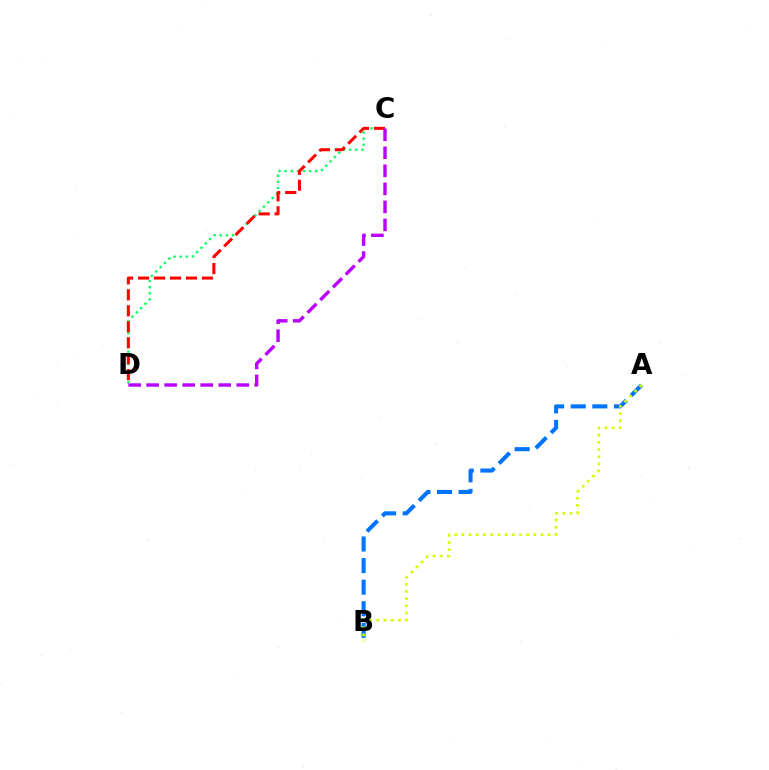{('A', 'B'): [{'color': '#0074ff', 'line_style': 'dashed', 'thickness': 2.93}, {'color': '#d1ff00', 'line_style': 'dotted', 'thickness': 1.95}], ('C', 'D'): [{'color': '#00ff5c', 'line_style': 'dotted', 'thickness': 1.66}, {'color': '#ff0000', 'line_style': 'dashed', 'thickness': 2.17}, {'color': '#b900ff', 'line_style': 'dashed', 'thickness': 2.45}]}